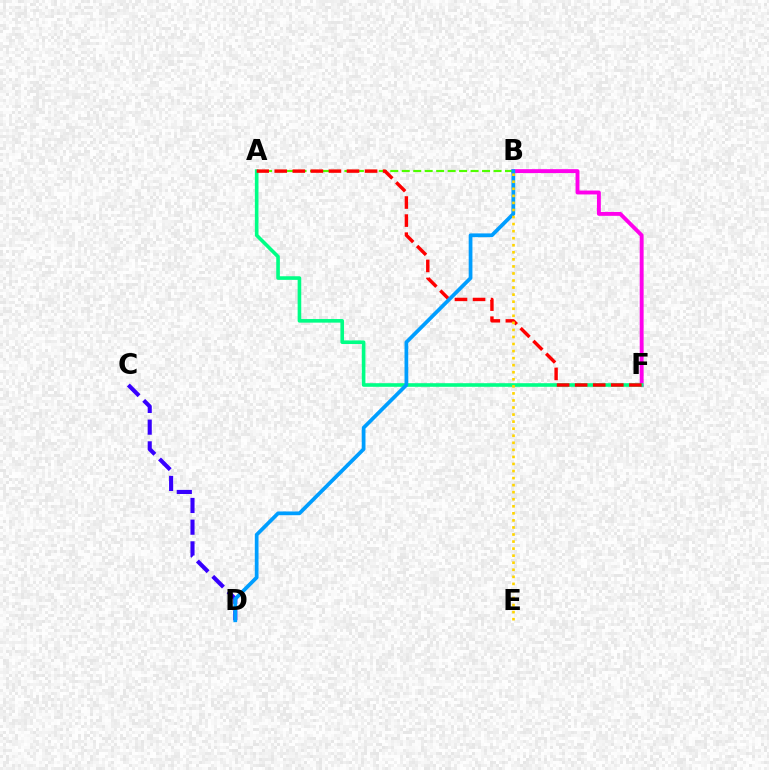{('C', 'D'): [{'color': '#3700ff', 'line_style': 'dashed', 'thickness': 2.95}], ('B', 'F'): [{'color': '#ff00ed', 'line_style': 'solid', 'thickness': 2.8}], ('A', 'F'): [{'color': '#00ff86', 'line_style': 'solid', 'thickness': 2.6}, {'color': '#ff0000', 'line_style': 'dashed', 'thickness': 2.45}], ('A', 'B'): [{'color': '#4fff00', 'line_style': 'dashed', 'thickness': 1.56}], ('B', 'D'): [{'color': '#009eff', 'line_style': 'solid', 'thickness': 2.69}], ('B', 'E'): [{'color': '#ffd500', 'line_style': 'dotted', 'thickness': 1.92}]}